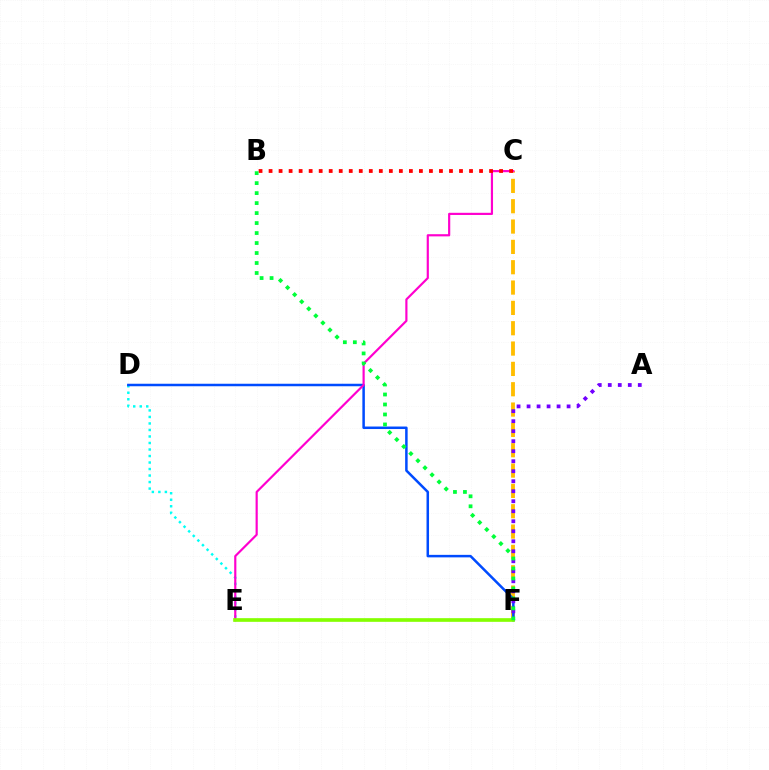{('C', 'F'): [{'color': '#ffbd00', 'line_style': 'dashed', 'thickness': 2.76}], ('D', 'E'): [{'color': '#00fff6', 'line_style': 'dotted', 'thickness': 1.77}], ('D', 'F'): [{'color': '#004bff', 'line_style': 'solid', 'thickness': 1.8}], ('A', 'F'): [{'color': '#7200ff', 'line_style': 'dotted', 'thickness': 2.72}], ('C', 'E'): [{'color': '#ff00cf', 'line_style': 'solid', 'thickness': 1.57}], ('B', 'C'): [{'color': '#ff0000', 'line_style': 'dotted', 'thickness': 2.72}], ('E', 'F'): [{'color': '#84ff00', 'line_style': 'solid', 'thickness': 2.64}], ('B', 'F'): [{'color': '#00ff39', 'line_style': 'dotted', 'thickness': 2.71}]}